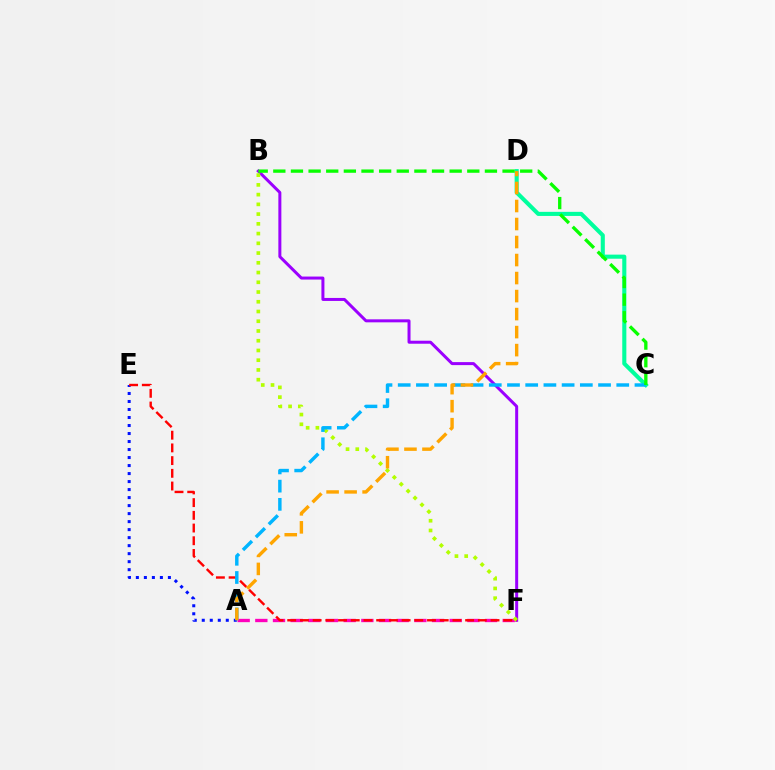{('A', 'E'): [{'color': '#0010ff', 'line_style': 'dotted', 'thickness': 2.18}], ('A', 'F'): [{'color': '#ff00bd', 'line_style': 'dashed', 'thickness': 2.4}], ('C', 'D'): [{'color': '#00ff9d', 'line_style': 'solid', 'thickness': 2.94}], ('B', 'F'): [{'color': '#9b00ff', 'line_style': 'solid', 'thickness': 2.16}, {'color': '#b3ff00', 'line_style': 'dotted', 'thickness': 2.65}], ('E', 'F'): [{'color': '#ff0000', 'line_style': 'dashed', 'thickness': 1.73}], ('A', 'C'): [{'color': '#00b5ff', 'line_style': 'dashed', 'thickness': 2.47}], ('B', 'C'): [{'color': '#08ff00', 'line_style': 'dashed', 'thickness': 2.4}], ('A', 'D'): [{'color': '#ffa500', 'line_style': 'dashed', 'thickness': 2.45}]}